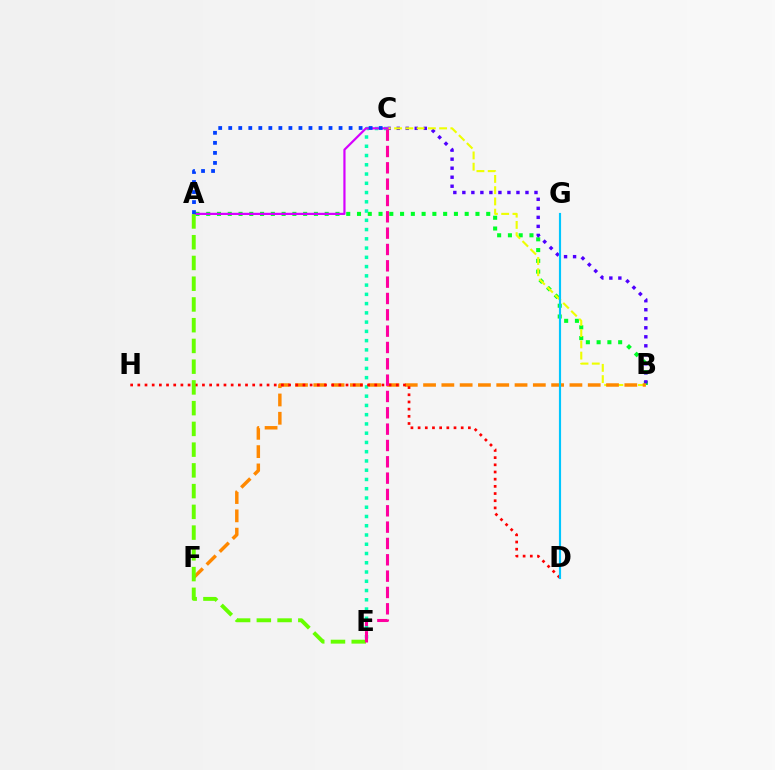{('A', 'B'): [{'color': '#00ff27', 'line_style': 'dotted', 'thickness': 2.93}], ('B', 'C'): [{'color': '#4f00ff', 'line_style': 'dotted', 'thickness': 2.45}, {'color': '#eeff00', 'line_style': 'dashed', 'thickness': 1.53}], ('C', 'E'): [{'color': '#00ffaf', 'line_style': 'dotted', 'thickness': 2.51}, {'color': '#ff00a0', 'line_style': 'dashed', 'thickness': 2.22}], ('B', 'F'): [{'color': '#ff8800', 'line_style': 'dashed', 'thickness': 2.49}], ('A', 'C'): [{'color': '#d600ff', 'line_style': 'solid', 'thickness': 1.58}, {'color': '#003fff', 'line_style': 'dotted', 'thickness': 2.72}], ('D', 'H'): [{'color': '#ff0000', 'line_style': 'dotted', 'thickness': 1.95}], ('D', 'G'): [{'color': '#00c7ff', 'line_style': 'solid', 'thickness': 1.55}], ('A', 'E'): [{'color': '#66ff00', 'line_style': 'dashed', 'thickness': 2.82}]}